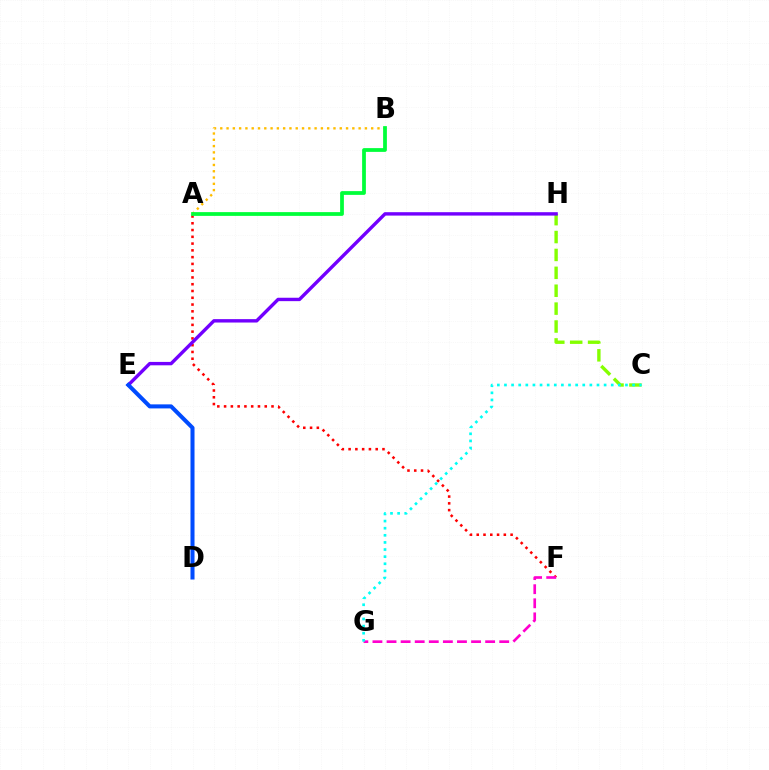{('A', 'F'): [{'color': '#ff0000', 'line_style': 'dotted', 'thickness': 1.84}], ('C', 'H'): [{'color': '#84ff00', 'line_style': 'dashed', 'thickness': 2.43}], ('E', 'H'): [{'color': '#7200ff', 'line_style': 'solid', 'thickness': 2.45}], ('A', 'B'): [{'color': '#ffbd00', 'line_style': 'dotted', 'thickness': 1.71}, {'color': '#00ff39', 'line_style': 'solid', 'thickness': 2.71}], ('F', 'G'): [{'color': '#ff00cf', 'line_style': 'dashed', 'thickness': 1.91}], ('D', 'E'): [{'color': '#004bff', 'line_style': 'solid', 'thickness': 2.91}], ('C', 'G'): [{'color': '#00fff6', 'line_style': 'dotted', 'thickness': 1.93}]}